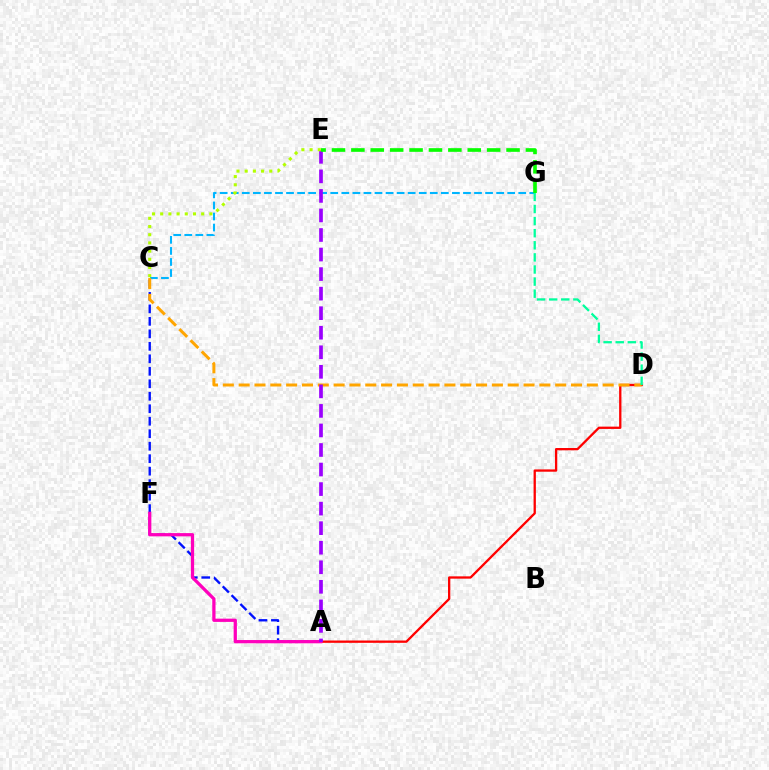{('A', 'D'): [{'color': '#ff0000', 'line_style': 'solid', 'thickness': 1.66}], ('A', 'C'): [{'color': '#0010ff', 'line_style': 'dashed', 'thickness': 1.7}], ('A', 'F'): [{'color': '#ff00bd', 'line_style': 'solid', 'thickness': 2.34}], ('C', 'G'): [{'color': '#00b5ff', 'line_style': 'dashed', 'thickness': 1.5}], ('C', 'D'): [{'color': '#ffa500', 'line_style': 'dashed', 'thickness': 2.15}], ('D', 'G'): [{'color': '#00ff9d', 'line_style': 'dashed', 'thickness': 1.64}], ('A', 'E'): [{'color': '#9b00ff', 'line_style': 'dashed', 'thickness': 2.66}], ('C', 'E'): [{'color': '#b3ff00', 'line_style': 'dotted', 'thickness': 2.23}], ('E', 'G'): [{'color': '#08ff00', 'line_style': 'dashed', 'thickness': 2.63}]}